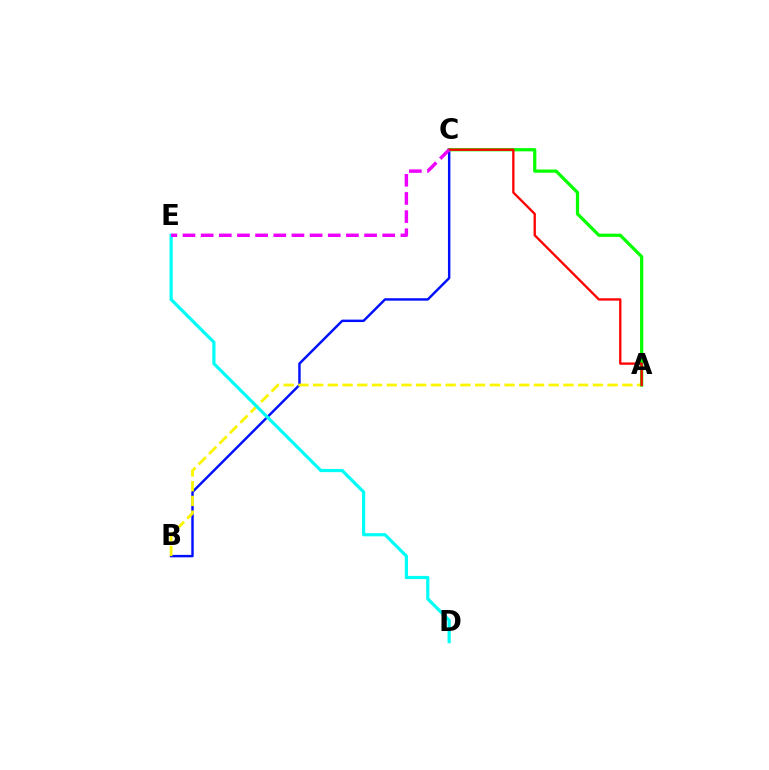{('B', 'C'): [{'color': '#0010ff', 'line_style': 'solid', 'thickness': 1.76}], ('A', 'B'): [{'color': '#fcf500', 'line_style': 'dashed', 'thickness': 2.0}], ('D', 'E'): [{'color': '#00fff6', 'line_style': 'solid', 'thickness': 2.3}], ('A', 'C'): [{'color': '#08ff00', 'line_style': 'solid', 'thickness': 2.33}, {'color': '#ff0000', 'line_style': 'solid', 'thickness': 1.67}], ('C', 'E'): [{'color': '#ee00ff', 'line_style': 'dashed', 'thickness': 2.47}]}